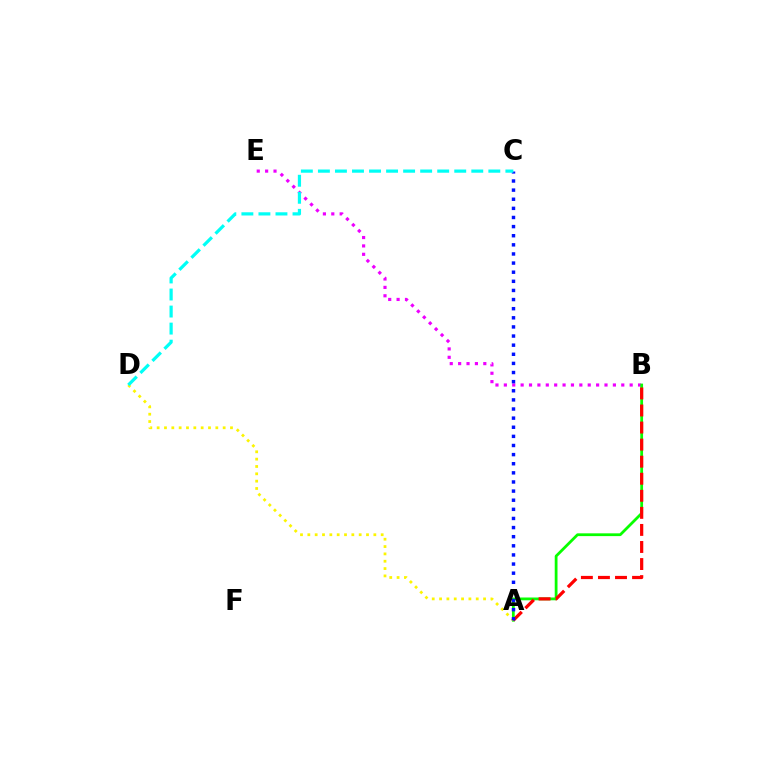{('B', 'E'): [{'color': '#ee00ff', 'line_style': 'dotted', 'thickness': 2.28}], ('A', 'B'): [{'color': '#08ff00', 'line_style': 'solid', 'thickness': 2.0}, {'color': '#ff0000', 'line_style': 'dashed', 'thickness': 2.32}], ('A', 'D'): [{'color': '#fcf500', 'line_style': 'dotted', 'thickness': 1.99}], ('A', 'C'): [{'color': '#0010ff', 'line_style': 'dotted', 'thickness': 2.48}], ('C', 'D'): [{'color': '#00fff6', 'line_style': 'dashed', 'thickness': 2.32}]}